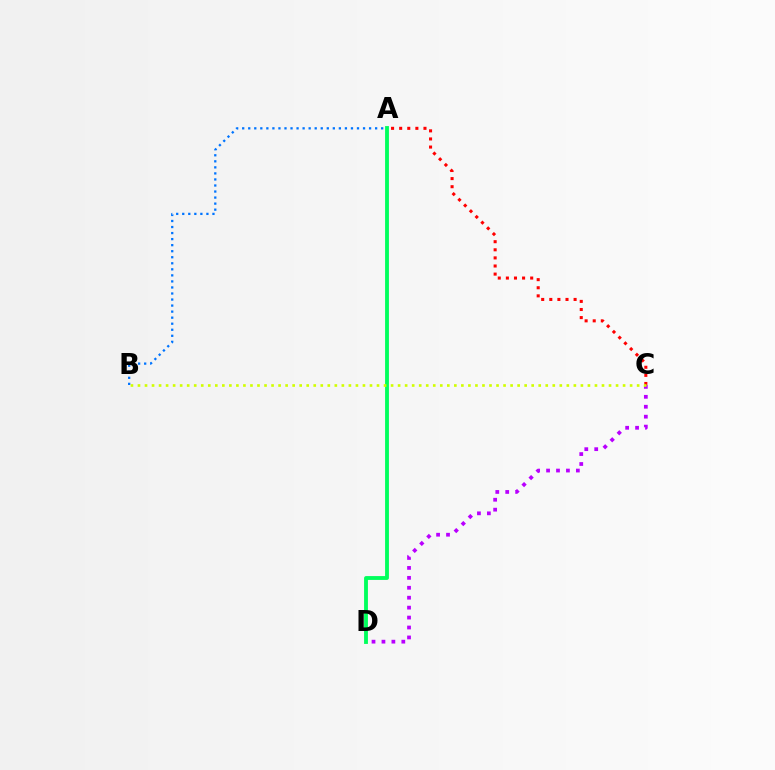{('A', 'B'): [{'color': '#0074ff', 'line_style': 'dotted', 'thickness': 1.64}], ('A', 'C'): [{'color': '#ff0000', 'line_style': 'dotted', 'thickness': 2.2}], ('A', 'D'): [{'color': '#00ff5c', 'line_style': 'solid', 'thickness': 2.76}], ('C', 'D'): [{'color': '#b900ff', 'line_style': 'dotted', 'thickness': 2.7}], ('B', 'C'): [{'color': '#d1ff00', 'line_style': 'dotted', 'thickness': 1.91}]}